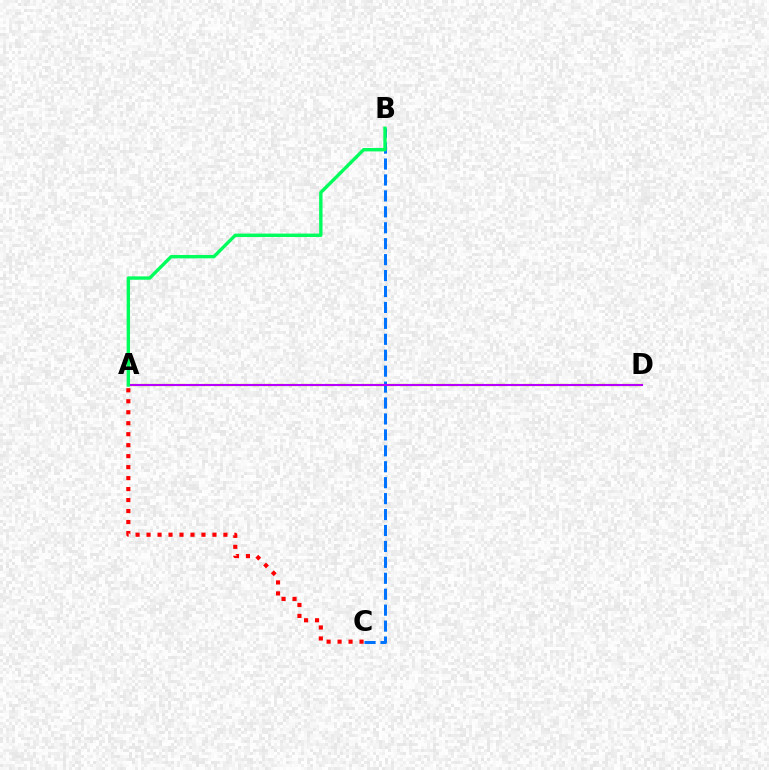{('B', 'C'): [{'color': '#0074ff', 'line_style': 'dashed', 'thickness': 2.16}], ('A', 'D'): [{'color': '#d1ff00', 'line_style': 'dashed', 'thickness': 1.68}, {'color': '#b900ff', 'line_style': 'solid', 'thickness': 1.52}], ('A', 'C'): [{'color': '#ff0000', 'line_style': 'dotted', 'thickness': 2.98}], ('A', 'B'): [{'color': '#00ff5c', 'line_style': 'solid', 'thickness': 2.43}]}